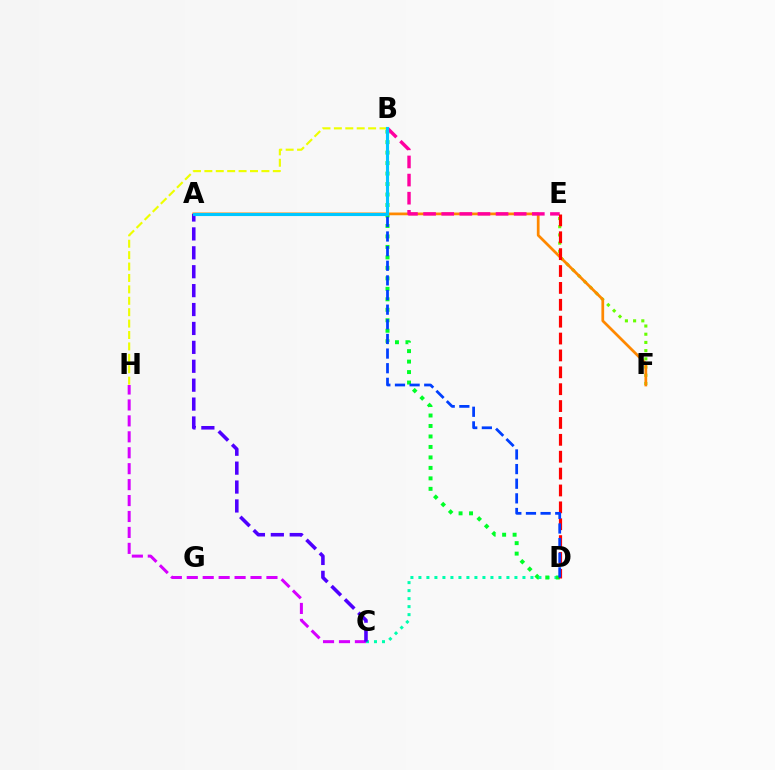{('C', 'H'): [{'color': '#d600ff', 'line_style': 'dashed', 'thickness': 2.16}], ('C', 'D'): [{'color': '#00ffaf', 'line_style': 'dotted', 'thickness': 2.17}], ('B', 'D'): [{'color': '#00ff27', 'line_style': 'dotted', 'thickness': 2.85}, {'color': '#003fff', 'line_style': 'dashed', 'thickness': 1.99}], ('E', 'F'): [{'color': '#66ff00', 'line_style': 'dotted', 'thickness': 2.23}], ('A', 'F'): [{'color': '#ff8800', 'line_style': 'solid', 'thickness': 1.97}], ('B', 'E'): [{'color': '#ff00a0', 'line_style': 'dashed', 'thickness': 2.46}], ('D', 'E'): [{'color': '#ff0000', 'line_style': 'dashed', 'thickness': 2.29}], ('B', 'H'): [{'color': '#eeff00', 'line_style': 'dashed', 'thickness': 1.55}], ('A', 'C'): [{'color': '#4f00ff', 'line_style': 'dashed', 'thickness': 2.57}], ('A', 'B'): [{'color': '#00c7ff', 'line_style': 'solid', 'thickness': 2.24}]}